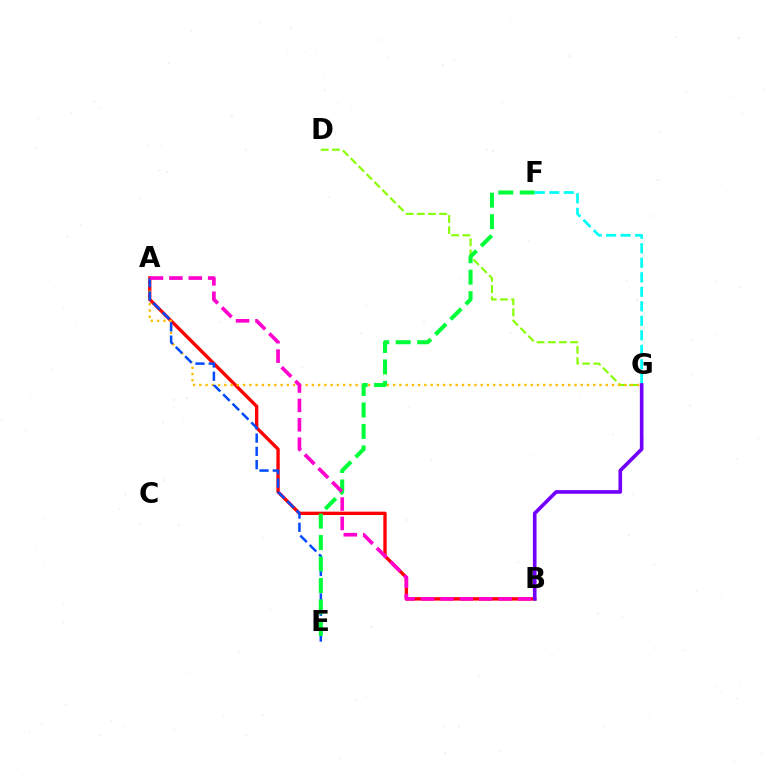{('A', 'B'): [{'color': '#ff0000', 'line_style': 'solid', 'thickness': 2.42}, {'color': '#ff00cf', 'line_style': 'dashed', 'thickness': 2.63}], ('D', 'G'): [{'color': '#84ff00', 'line_style': 'dashed', 'thickness': 1.52}], ('A', 'G'): [{'color': '#ffbd00', 'line_style': 'dotted', 'thickness': 1.7}], ('A', 'E'): [{'color': '#004bff', 'line_style': 'dashed', 'thickness': 1.8}], ('E', 'F'): [{'color': '#00ff39', 'line_style': 'dashed', 'thickness': 2.92}], ('F', 'G'): [{'color': '#00fff6', 'line_style': 'dashed', 'thickness': 1.97}], ('B', 'G'): [{'color': '#7200ff', 'line_style': 'solid', 'thickness': 2.61}]}